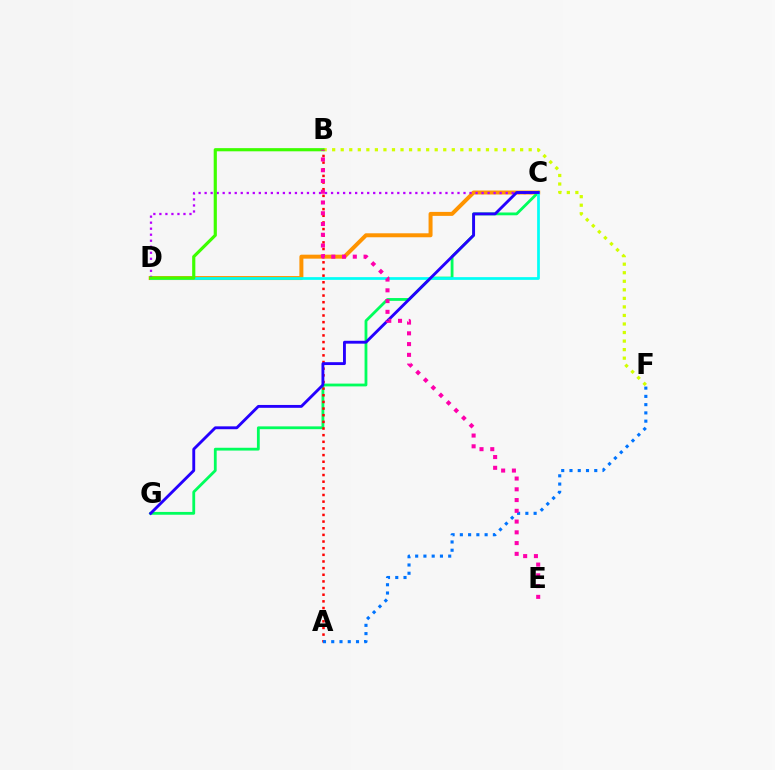{('B', 'F'): [{'color': '#d1ff00', 'line_style': 'dotted', 'thickness': 2.32}], ('C', 'D'): [{'color': '#ff9400', 'line_style': 'solid', 'thickness': 2.87}, {'color': '#b900ff', 'line_style': 'dotted', 'thickness': 1.64}, {'color': '#00fff6', 'line_style': 'solid', 'thickness': 1.96}], ('C', 'G'): [{'color': '#00ff5c', 'line_style': 'solid', 'thickness': 2.02}, {'color': '#2500ff', 'line_style': 'solid', 'thickness': 2.06}], ('A', 'B'): [{'color': '#ff0000', 'line_style': 'dotted', 'thickness': 1.81}], ('B', 'D'): [{'color': '#3dff00', 'line_style': 'solid', 'thickness': 2.28}], ('A', 'F'): [{'color': '#0074ff', 'line_style': 'dotted', 'thickness': 2.24}], ('B', 'E'): [{'color': '#ff00ac', 'line_style': 'dotted', 'thickness': 2.92}]}